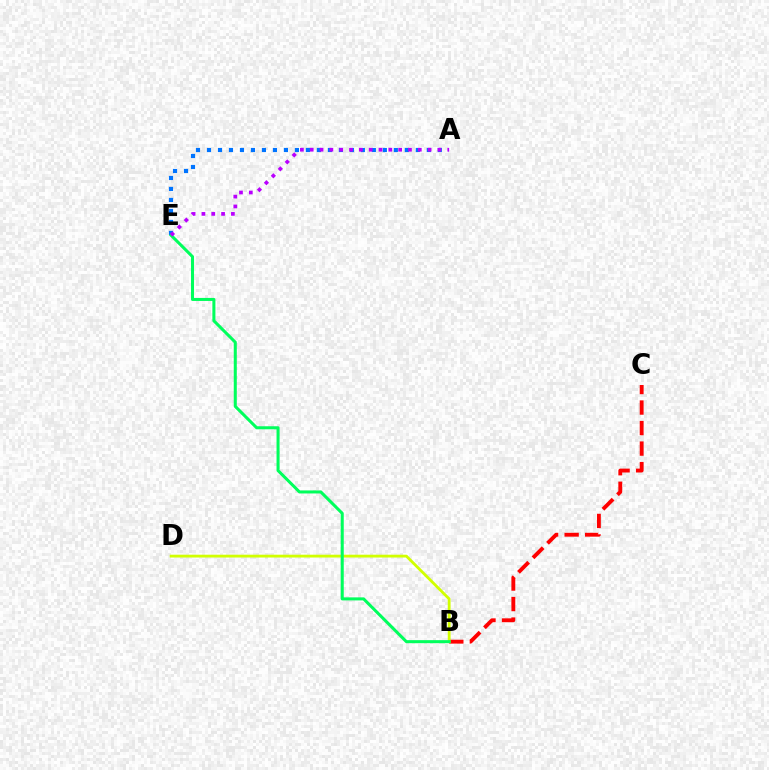{('B', 'C'): [{'color': '#ff0000', 'line_style': 'dashed', 'thickness': 2.79}], ('A', 'E'): [{'color': '#0074ff', 'line_style': 'dotted', 'thickness': 2.99}, {'color': '#b900ff', 'line_style': 'dotted', 'thickness': 2.67}], ('B', 'D'): [{'color': '#d1ff00', 'line_style': 'solid', 'thickness': 2.02}], ('B', 'E'): [{'color': '#00ff5c', 'line_style': 'solid', 'thickness': 2.19}]}